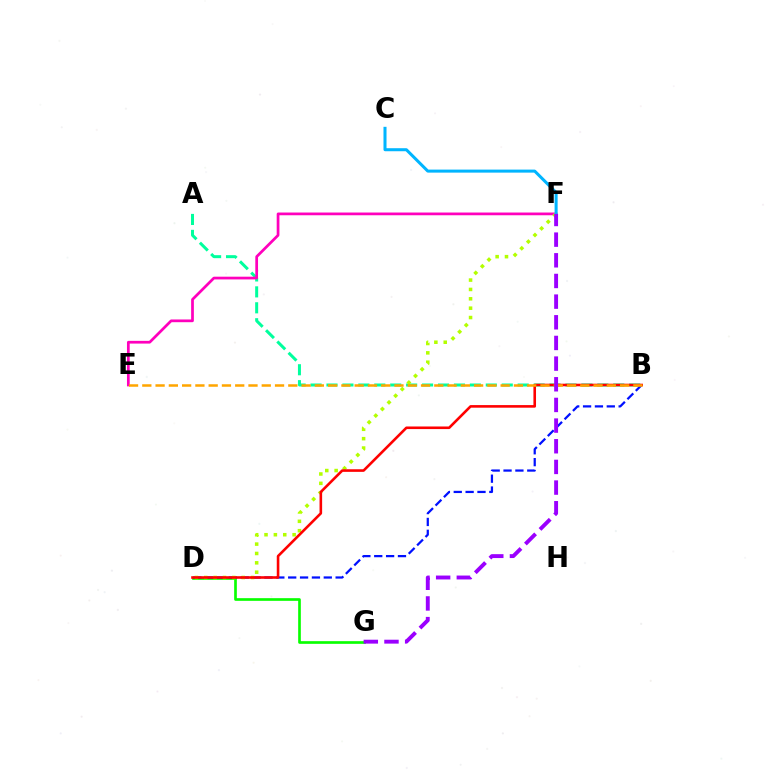{('D', 'G'): [{'color': '#08ff00', 'line_style': 'solid', 'thickness': 1.93}], ('A', 'B'): [{'color': '#00ff9d', 'line_style': 'dashed', 'thickness': 2.16}], ('E', 'F'): [{'color': '#ff00bd', 'line_style': 'solid', 'thickness': 1.96}], ('B', 'D'): [{'color': '#0010ff', 'line_style': 'dashed', 'thickness': 1.61}, {'color': '#ff0000', 'line_style': 'solid', 'thickness': 1.87}], ('D', 'F'): [{'color': '#b3ff00', 'line_style': 'dotted', 'thickness': 2.54}], ('C', 'F'): [{'color': '#00b5ff', 'line_style': 'solid', 'thickness': 2.18}], ('B', 'E'): [{'color': '#ffa500', 'line_style': 'dashed', 'thickness': 1.8}], ('F', 'G'): [{'color': '#9b00ff', 'line_style': 'dashed', 'thickness': 2.81}]}